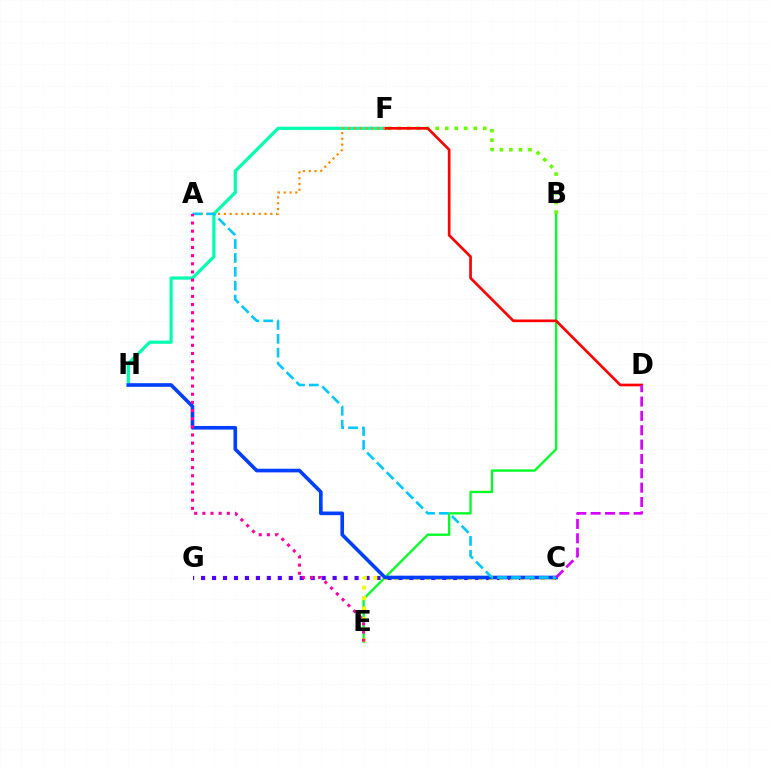{('B', 'E'): [{'color': '#00ff27', 'line_style': 'solid', 'thickness': 1.69}], ('C', 'G'): [{'color': '#4f00ff', 'line_style': 'dotted', 'thickness': 2.98}], ('B', 'F'): [{'color': '#66ff00', 'line_style': 'dotted', 'thickness': 2.58}], ('C', 'E'): [{'color': '#eeff00', 'line_style': 'dotted', 'thickness': 2.85}], ('F', 'H'): [{'color': '#00ffaf', 'line_style': 'solid', 'thickness': 2.31}], ('D', 'F'): [{'color': '#ff0000', 'line_style': 'solid', 'thickness': 1.92}], ('A', 'F'): [{'color': '#ff8800', 'line_style': 'dotted', 'thickness': 1.58}], ('C', 'H'): [{'color': '#003fff', 'line_style': 'solid', 'thickness': 2.61}], ('A', 'C'): [{'color': '#00c7ff', 'line_style': 'dashed', 'thickness': 1.89}], ('A', 'E'): [{'color': '#ff00a0', 'line_style': 'dotted', 'thickness': 2.22}], ('C', 'D'): [{'color': '#d600ff', 'line_style': 'dashed', 'thickness': 1.95}]}